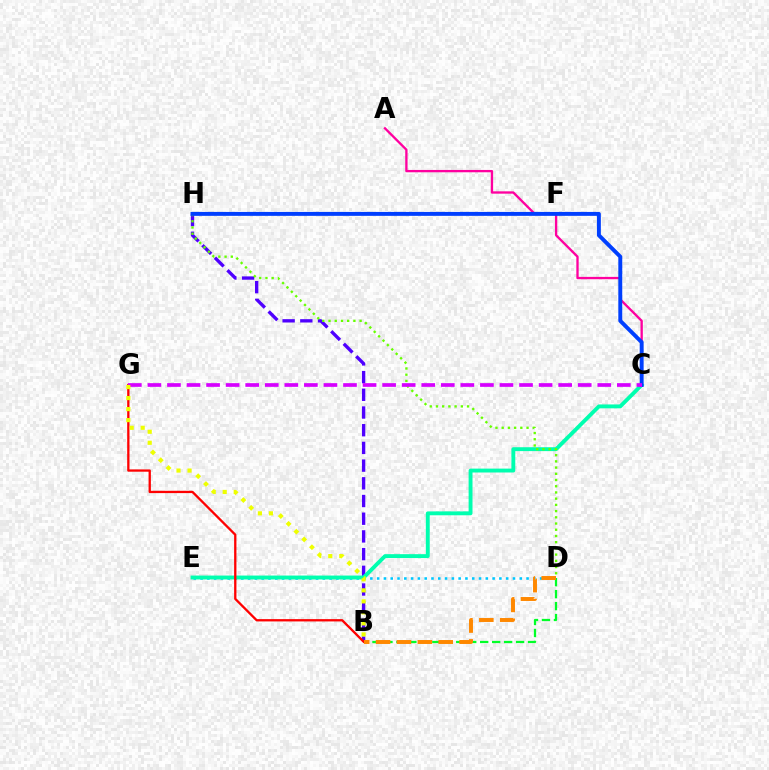{('B', 'H'): [{'color': '#4f00ff', 'line_style': 'dashed', 'thickness': 2.4}], ('A', 'C'): [{'color': '#ff00a0', 'line_style': 'solid', 'thickness': 1.68}], ('D', 'E'): [{'color': '#00c7ff', 'line_style': 'dotted', 'thickness': 1.85}], ('B', 'D'): [{'color': '#00ff27', 'line_style': 'dashed', 'thickness': 1.63}, {'color': '#ff8800', 'line_style': 'dashed', 'thickness': 2.84}], ('C', 'E'): [{'color': '#00ffaf', 'line_style': 'solid', 'thickness': 2.8}], ('B', 'G'): [{'color': '#ff0000', 'line_style': 'solid', 'thickness': 1.66}, {'color': '#eeff00', 'line_style': 'dotted', 'thickness': 2.99}], ('D', 'H'): [{'color': '#66ff00', 'line_style': 'dotted', 'thickness': 1.69}], ('C', 'H'): [{'color': '#003fff', 'line_style': 'solid', 'thickness': 2.83}], ('C', 'G'): [{'color': '#d600ff', 'line_style': 'dashed', 'thickness': 2.66}]}